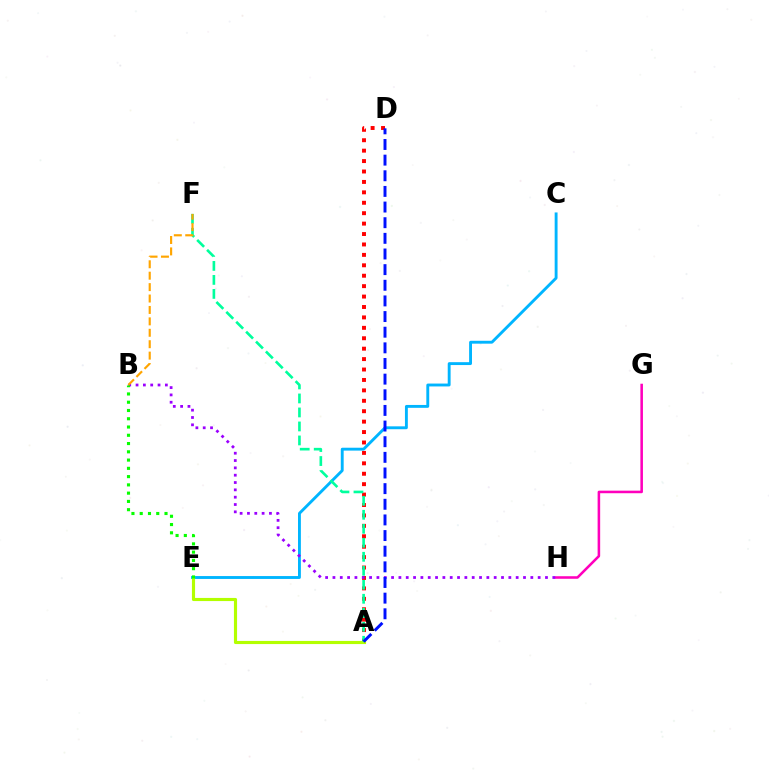{('A', 'D'): [{'color': '#ff0000', 'line_style': 'dotted', 'thickness': 2.83}, {'color': '#0010ff', 'line_style': 'dashed', 'thickness': 2.13}], ('G', 'H'): [{'color': '#ff00bd', 'line_style': 'solid', 'thickness': 1.84}], ('C', 'E'): [{'color': '#00b5ff', 'line_style': 'solid', 'thickness': 2.07}], ('A', 'E'): [{'color': '#b3ff00', 'line_style': 'solid', 'thickness': 2.26}], ('A', 'F'): [{'color': '#00ff9d', 'line_style': 'dashed', 'thickness': 1.9}], ('B', 'H'): [{'color': '#9b00ff', 'line_style': 'dotted', 'thickness': 1.99}], ('B', 'F'): [{'color': '#ffa500', 'line_style': 'dashed', 'thickness': 1.55}], ('B', 'E'): [{'color': '#08ff00', 'line_style': 'dotted', 'thickness': 2.25}]}